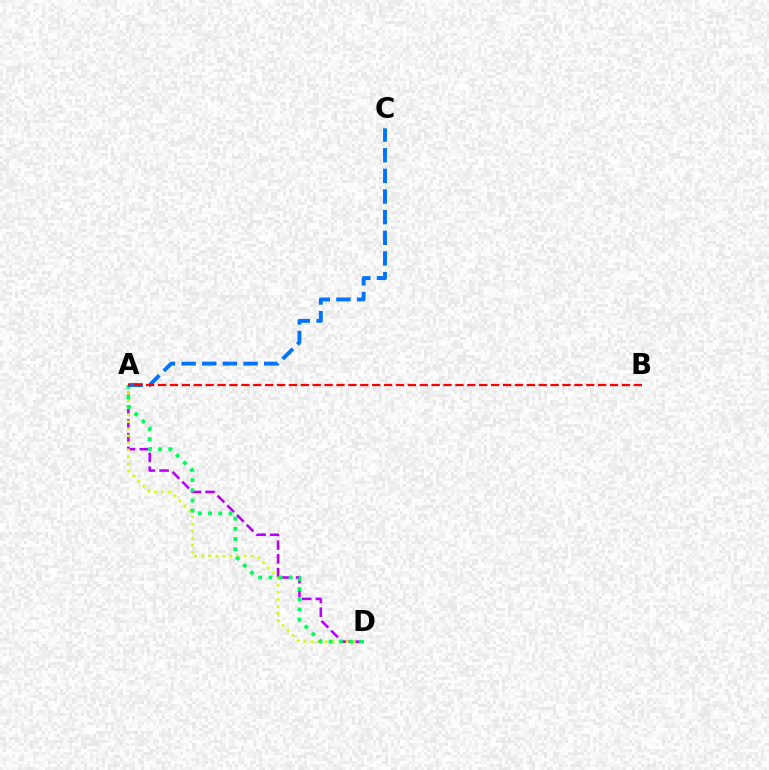{('A', 'D'): [{'color': '#b900ff', 'line_style': 'dashed', 'thickness': 1.86}, {'color': '#d1ff00', 'line_style': 'dotted', 'thickness': 1.92}, {'color': '#00ff5c', 'line_style': 'dotted', 'thickness': 2.76}], ('A', 'C'): [{'color': '#0074ff', 'line_style': 'dashed', 'thickness': 2.8}], ('A', 'B'): [{'color': '#ff0000', 'line_style': 'dashed', 'thickness': 1.62}]}